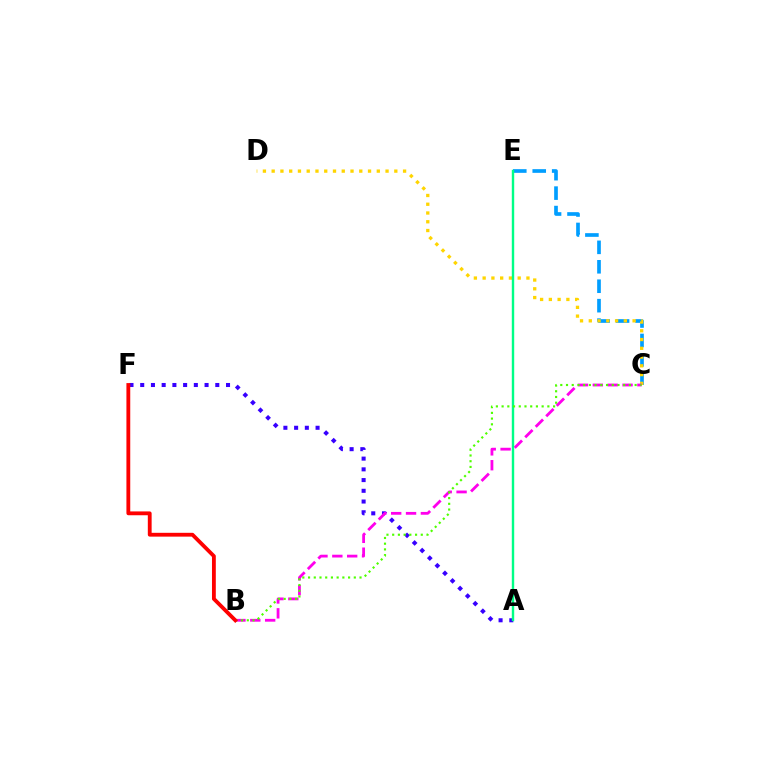{('C', 'E'): [{'color': '#009eff', 'line_style': 'dashed', 'thickness': 2.64}], ('A', 'F'): [{'color': '#3700ff', 'line_style': 'dotted', 'thickness': 2.91}], ('C', 'D'): [{'color': '#ffd500', 'line_style': 'dotted', 'thickness': 2.38}], ('B', 'C'): [{'color': '#ff00ed', 'line_style': 'dashed', 'thickness': 2.02}, {'color': '#4fff00', 'line_style': 'dotted', 'thickness': 1.55}], ('A', 'E'): [{'color': '#00ff86', 'line_style': 'solid', 'thickness': 1.73}], ('B', 'F'): [{'color': '#ff0000', 'line_style': 'solid', 'thickness': 2.75}]}